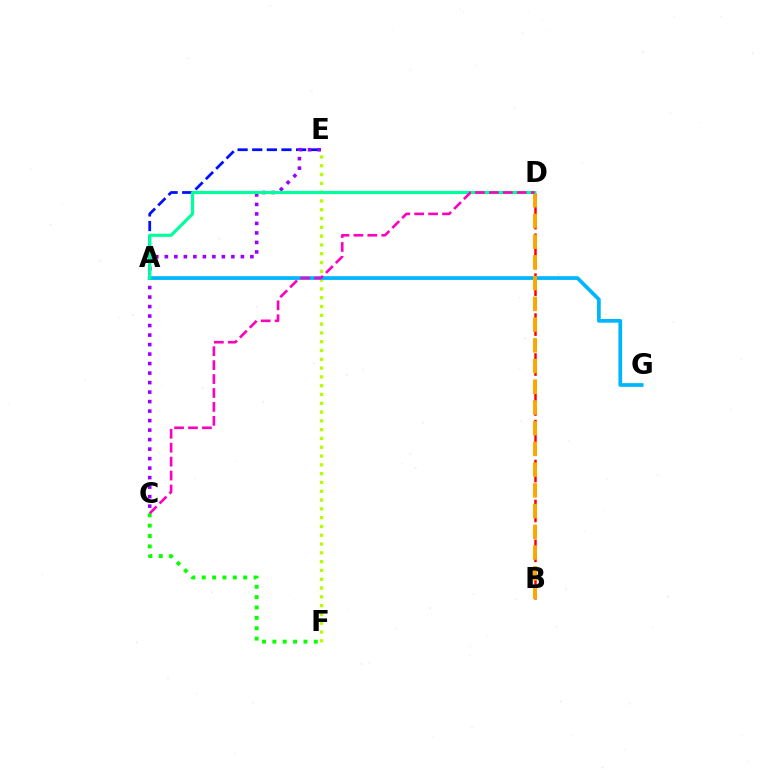{('B', 'D'): [{'color': '#ff0000', 'line_style': 'dashed', 'thickness': 1.81}, {'color': '#ffa500', 'line_style': 'dashed', 'thickness': 2.82}], ('A', 'E'): [{'color': '#0010ff', 'line_style': 'dashed', 'thickness': 1.99}], ('E', 'F'): [{'color': '#b3ff00', 'line_style': 'dotted', 'thickness': 2.39}], ('C', 'F'): [{'color': '#08ff00', 'line_style': 'dotted', 'thickness': 2.82}], ('C', 'E'): [{'color': '#9b00ff', 'line_style': 'dotted', 'thickness': 2.58}], ('A', 'G'): [{'color': '#00b5ff', 'line_style': 'solid', 'thickness': 2.68}], ('A', 'D'): [{'color': '#00ff9d', 'line_style': 'solid', 'thickness': 2.29}], ('C', 'D'): [{'color': '#ff00bd', 'line_style': 'dashed', 'thickness': 1.89}]}